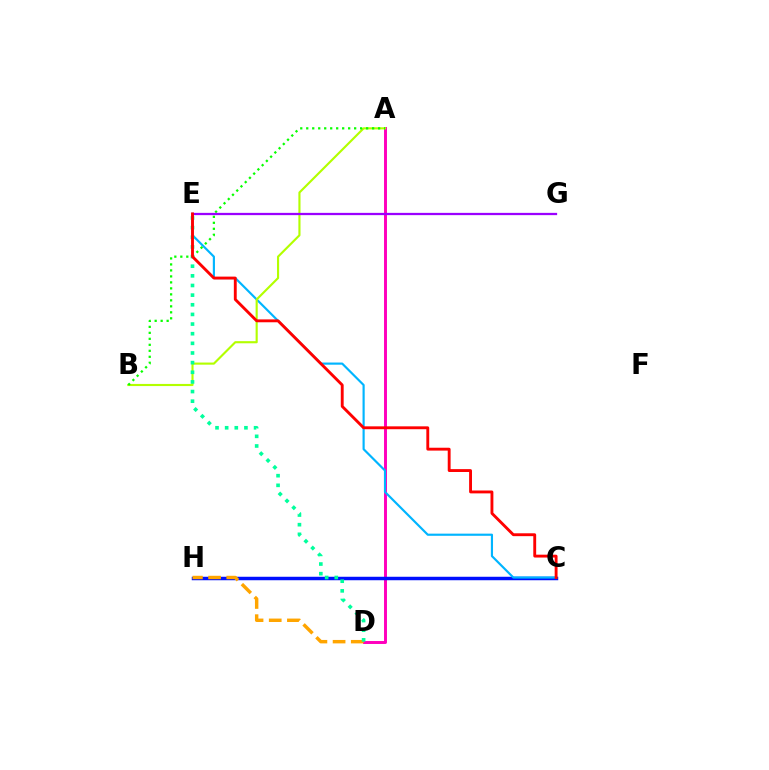{('A', 'D'): [{'color': '#ff00bd', 'line_style': 'solid', 'thickness': 2.13}], ('C', 'H'): [{'color': '#0010ff', 'line_style': 'solid', 'thickness': 2.5}], ('C', 'E'): [{'color': '#00b5ff', 'line_style': 'solid', 'thickness': 1.56}, {'color': '#ff0000', 'line_style': 'solid', 'thickness': 2.07}], ('A', 'B'): [{'color': '#b3ff00', 'line_style': 'solid', 'thickness': 1.54}, {'color': '#08ff00', 'line_style': 'dotted', 'thickness': 1.63}], ('D', 'H'): [{'color': '#ffa500', 'line_style': 'dashed', 'thickness': 2.47}], ('D', 'E'): [{'color': '#00ff9d', 'line_style': 'dotted', 'thickness': 2.62}], ('E', 'G'): [{'color': '#9b00ff', 'line_style': 'solid', 'thickness': 1.63}]}